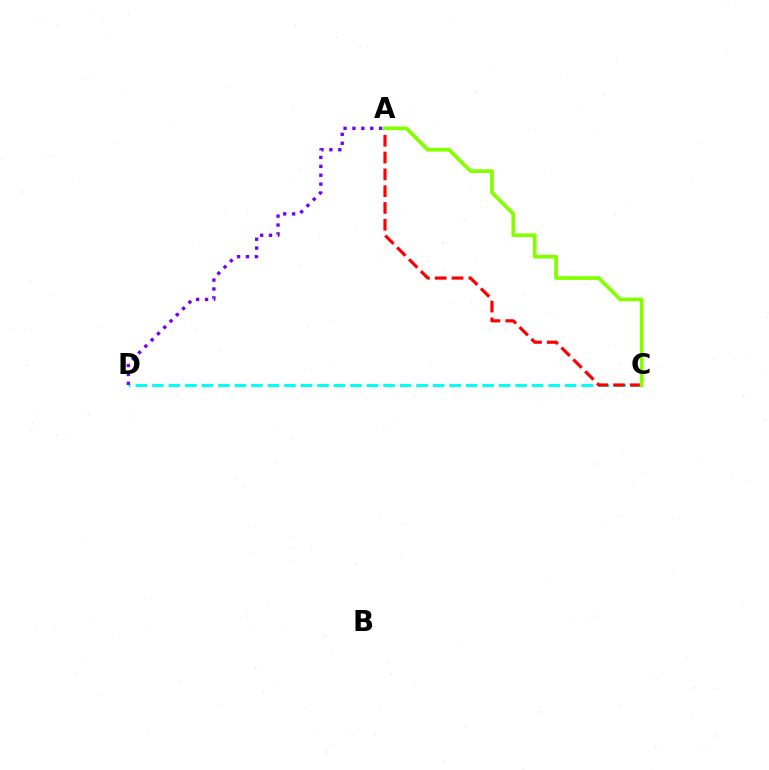{('C', 'D'): [{'color': '#00fff6', 'line_style': 'dashed', 'thickness': 2.24}], ('A', 'C'): [{'color': '#ff0000', 'line_style': 'dashed', 'thickness': 2.28}, {'color': '#84ff00', 'line_style': 'solid', 'thickness': 2.69}], ('A', 'D'): [{'color': '#7200ff', 'line_style': 'dotted', 'thickness': 2.42}]}